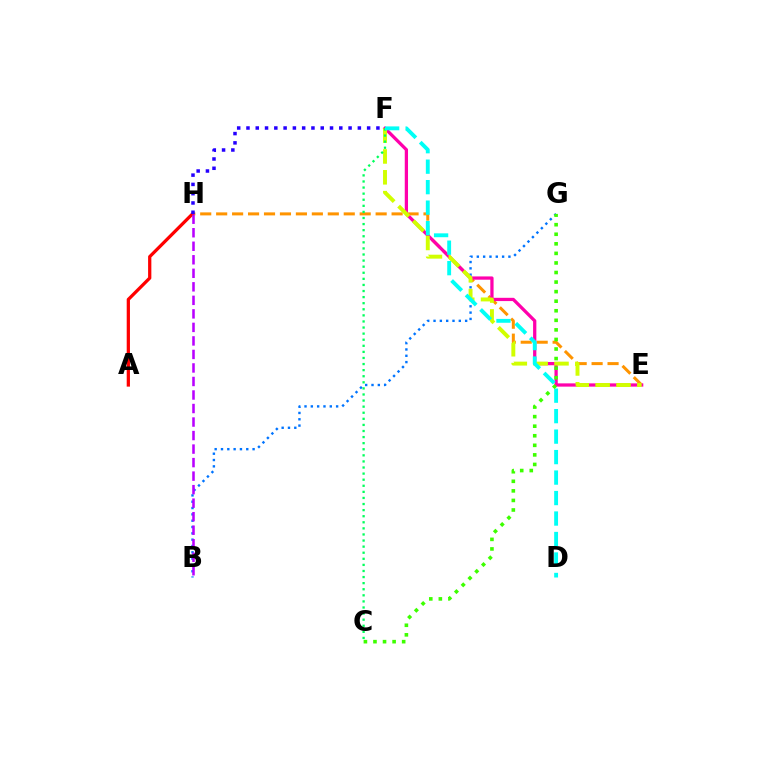{('E', 'H'): [{'color': '#ff9400', 'line_style': 'dashed', 'thickness': 2.17}], ('A', 'H'): [{'color': '#ff0000', 'line_style': 'solid', 'thickness': 2.34}], ('B', 'G'): [{'color': '#0074ff', 'line_style': 'dotted', 'thickness': 1.72}], ('E', 'F'): [{'color': '#ff00ac', 'line_style': 'solid', 'thickness': 2.35}, {'color': '#d1ff00', 'line_style': 'dashed', 'thickness': 2.83}], ('B', 'H'): [{'color': '#b900ff', 'line_style': 'dashed', 'thickness': 1.84}], ('F', 'H'): [{'color': '#2500ff', 'line_style': 'dotted', 'thickness': 2.52}], ('C', 'F'): [{'color': '#00ff5c', 'line_style': 'dotted', 'thickness': 1.65}], ('D', 'F'): [{'color': '#00fff6', 'line_style': 'dashed', 'thickness': 2.78}], ('C', 'G'): [{'color': '#3dff00', 'line_style': 'dotted', 'thickness': 2.6}]}